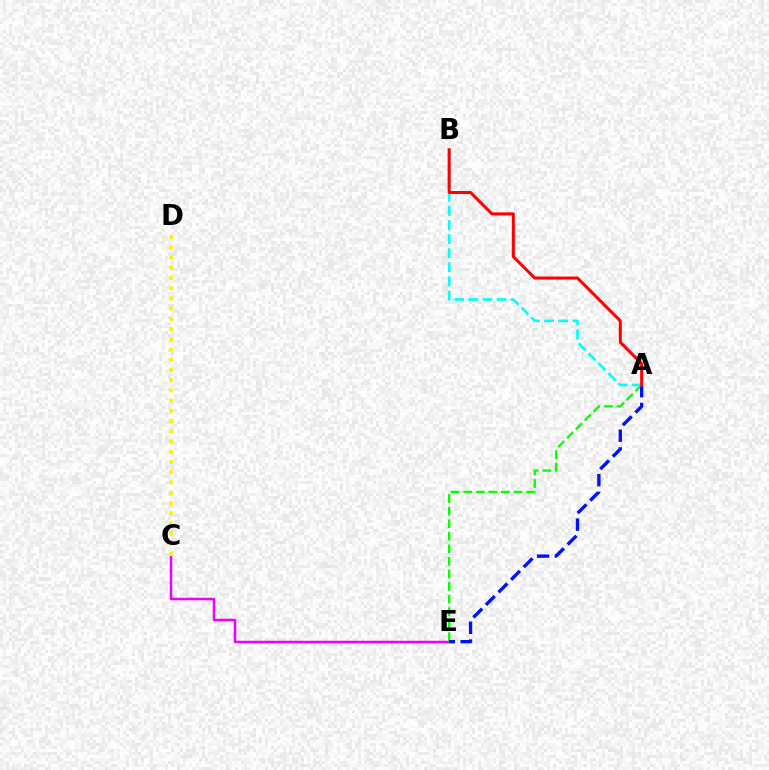{('C', 'E'): [{'color': '#ee00ff', 'line_style': 'solid', 'thickness': 1.79}], ('A', 'E'): [{'color': '#08ff00', 'line_style': 'dashed', 'thickness': 1.71}, {'color': '#0010ff', 'line_style': 'dashed', 'thickness': 2.42}], ('A', 'B'): [{'color': '#00fff6', 'line_style': 'dashed', 'thickness': 1.91}, {'color': '#ff0000', 'line_style': 'solid', 'thickness': 2.18}], ('C', 'D'): [{'color': '#fcf500', 'line_style': 'dotted', 'thickness': 2.78}]}